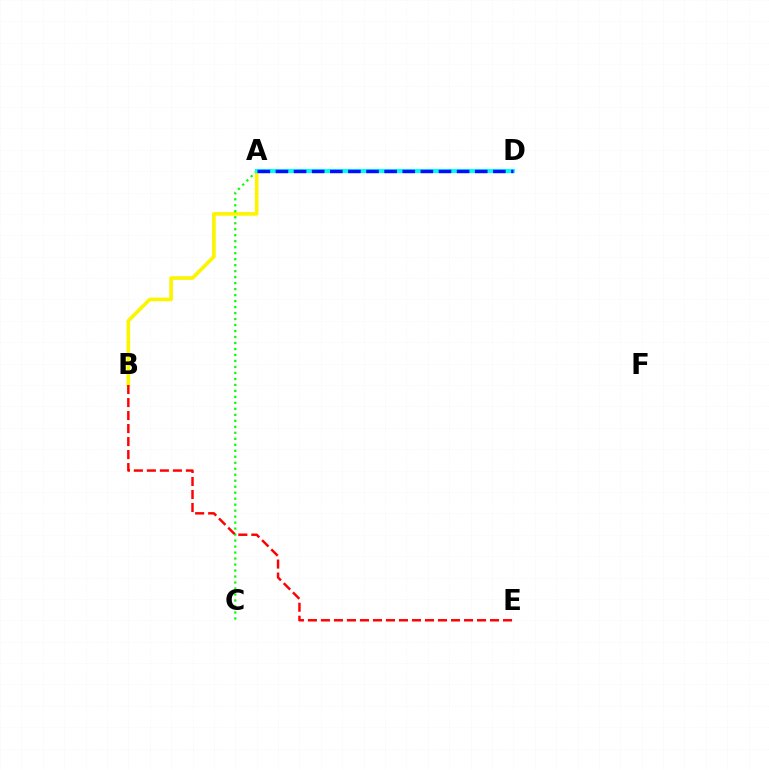{('A', 'B'): [{'color': '#fcf500', 'line_style': 'solid', 'thickness': 2.62}], ('A', 'C'): [{'color': '#08ff00', 'line_style': 'dotted', 'thickness': 1.63}], ('A', 'D'): [{'color': '#ee00ff', 'line_style': 'solid', 'thickness': 1.61}, {'color': '#00fff6', 'line_style': 'solid', 'thickness': 2.9}, {'color': '#0010ff', 'line_style': 'dashed', 'thickness': 2.46}], ('B', 'E'): [{'color': '#ff0000', 'line_style': 'dashed', 'thickness': 1.77}]}